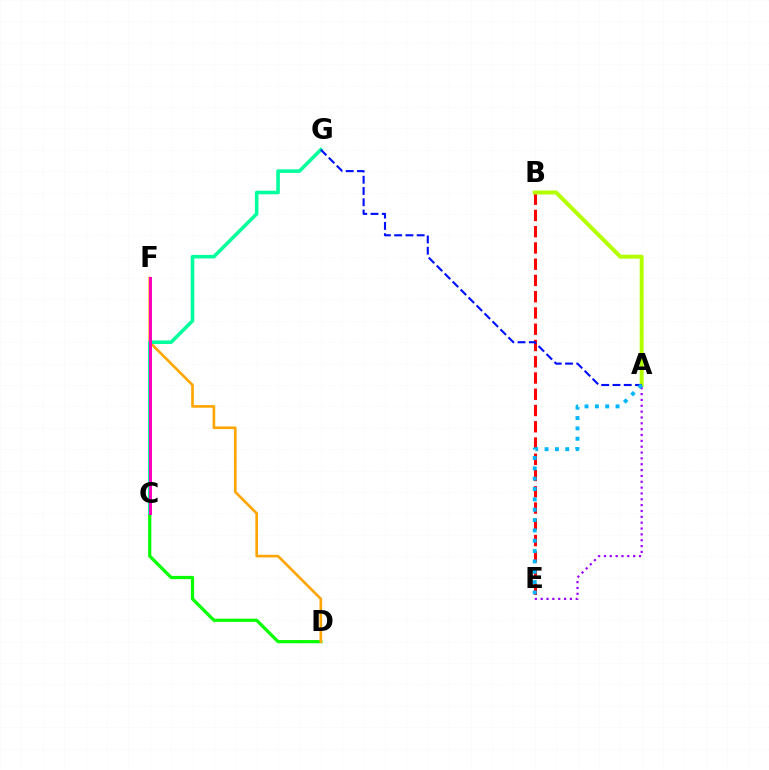{('A', 'E'): [{'color': '#9b00ff', 'line_style': 'dotted', 'thickness': 1.59}, {'color': '#00b5ff', 'line_style': 'dotted', 'thickness': 2.81}], ('B', 'E'): [{'color': '#ff0000', 'line_style': 'dashed', 'thickness': 2.21}], ('A', 'B'): [{'color': '#b3ff00', 'line_style': 'solid', 'thickness': 2.85}], ('C', 'D'): [{'color': '#08ff00', 'line_style': 'solid', 'thickness': 2.32}], ('D', 'F'): [{'color': '#ffa500', 'line_style': 'solid', 'thickness': 1.9}], ('C', 'G'): [{'color': '#00ff9d', 'line_style': 'solid', 'thickness': 2.57}], ('A', 'G'): [{'color': '#0010ff', 'line_style': 'dashed', 'thickness': 1.53}], ('C', 'F'): [{'color': '#ff00bd', 'line_style': 'solid', 'thickness': 2.15}]}